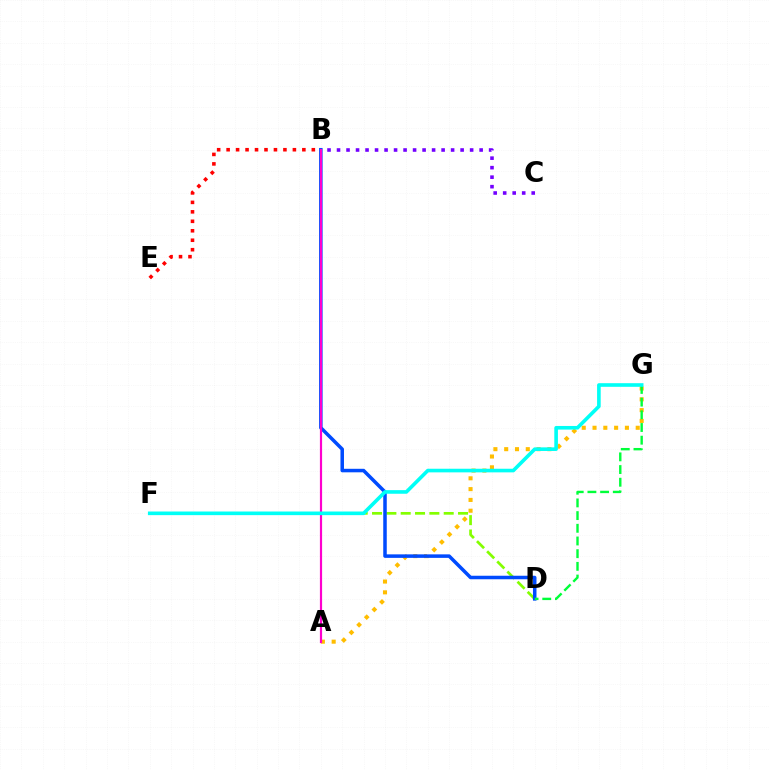{('B', 'C'): [{'color': '#7200ff', 'line_style': 'dotted', 'thickness': 2.58}], ('A', 'G'): [{'color': '#ffbd00', 'line_style': 'dotted', 'thickness': 2.93}], ('D', 'F'): [{'color': '#84ff00', 'line_style': 'dashed', 'thickness': 1.95}], ('B', 'D'): [{'color': '#004bff', 'line_style': 'solid', 'thickness': 2.53}], ('B', 'E'): [{'color': '#ff0000', 'line_style': 'dotted', 'thickness': 2.57}], ('D', 'G'): [{'color': '#00ff39', 'line_style': 'dashed', 'thickness': 1.72}], ('A', 'B'): [{'color': '#ff00cf', 'line_style': 'solid', 'thickness': 1.58}], ('F', 'G'): [{'color': '#00fff6', 'line_style': 'solid', 'thickness': 2.61}]}